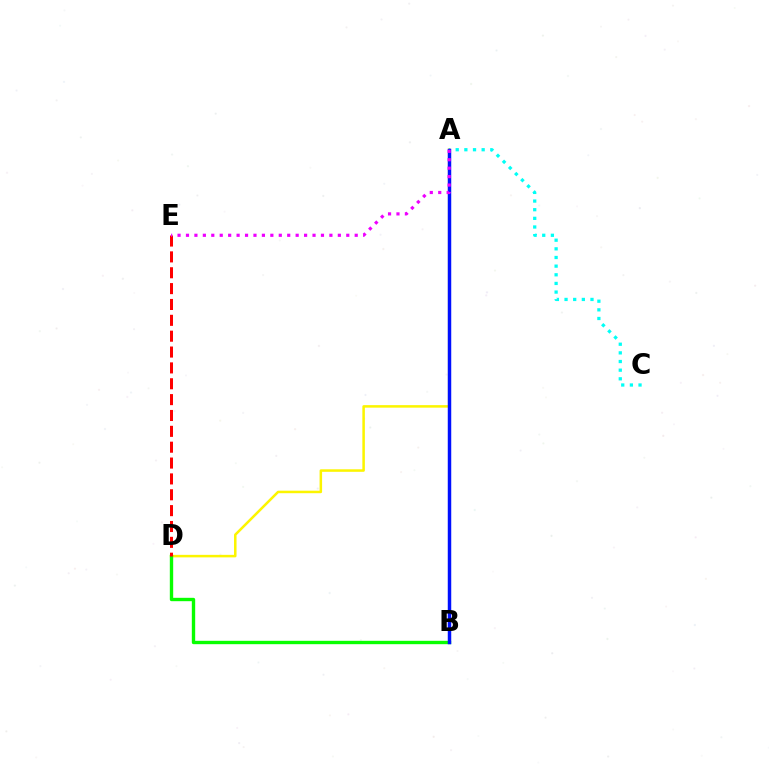{('A', 'D'): [{'color': '#fcf500', 'line_style': 'solid', 'thickness': 1.81}], ('A', 'C'): [{'color': '#00fff6', 'line_style': 'dotted', 'thickness': 2.35}], ('B', 'D'): [{'color': '#08ff00', 'line_style': 'solid', 'thickness': 2.42}], ('A', 'B'): [{'color': '#0010ff', 'line_style': 'solid', 'thickness': 2.5}], ('D', 'E'): [{'color': '#ff0000', 'line_style': 'dashed', 'thickness': 2.15}], ('A', 'E'): [{'color': '#ee00ff', 'line_style': 'dotted', 'thickness': 2.29}]}